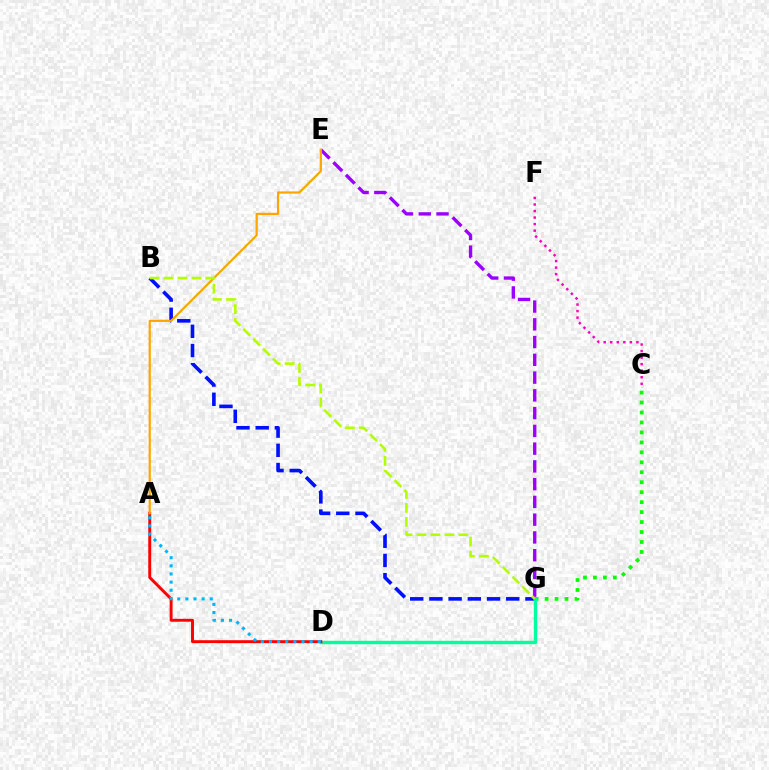{('B', 'G'): [{'color': '#0010ff', 'line_style': 'dashed', 'thickness': 2.61}, {'color': '#b3ff00', 'line_style': 'dashed', 'thickness': 1.9}], ('C', 'G'): [{'color': '#08ff00', 'line_style': 'dotted', 'thickness': 2.71}], ('D', 'G'): [{'color': '#00ff9d', 'line_style': 'solid', 'thickness': 2.45}], ('A', 'D'): [{'color': '#ff0000', 'line_style': 'solid', 'thickness': 2.11}, {'color': '#00b5ff', 'line_style': 'dotted', 'thickness': 2.21}], ('E', 'G'): [{'color': '#9b00ff', 'line_style': 'dashed', 'thickness': 2.41}], ('C', 'F'): [{'color': '#ff00bd', 'line_style': 'dotted', 'thickness': 1.78}], ('A', 'E'): [{'color': '#ffa500', 'line_style': 'solid', 'thickness': 1.59}]}